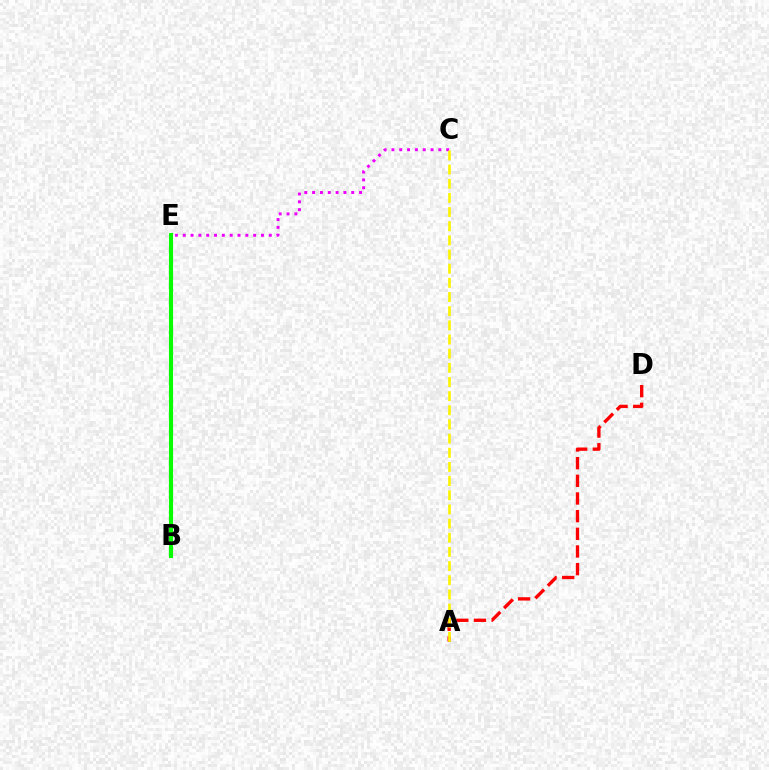{('A', 'D'): [{'color': '#ff0000', 'line_style': 'dashed', 'thickness': 2.4}], ('C', 'E'): [{'color': '#ee00ff', 'line_style': 'dotted', 'thickness': 2.13}], ('B', 'E'): [{'color': '#00fff6', 'line_style': 'dashed', 'thickness': 1.87}, {'color': '#0010ff', 'line_style': 'solid', 'thickness': 1.57}, {'color': '#08ff00', 'line_style': 'solid', 'thickness': 2.95}], ('A', 'C'): [{'color': '#fcf500', 'line_style': 'dashed', 'thickness': 1.92}]}